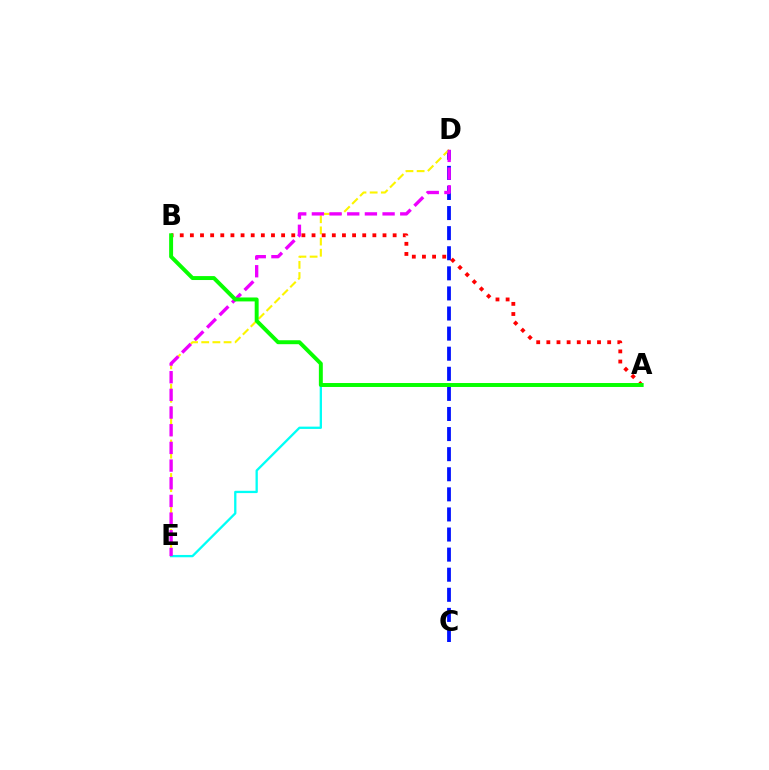{('A', 'E'): [{'color': '#00fff6', 'line_style': 'solid', 'thickness': 1.66}], ('C', 'D'): [{'color': '#0010ff', 'line_style': 'dashed', 'thickness': 2.73}], ('D', 'E'): [{'color': '#fcf500', 'line_style': 'dashed', 'thickness': 1.52}, {'color': '#ee00ff', 'line_style': 'dashed', 'thickness': 2.4}], ('A', 'B'): [{'color': '#ff0000', 'line_style': 'dotted', 'thickness': 2.75}, {'color': '#08ff00', 'line_style': 'solid', 'thickness': 2.84}]}